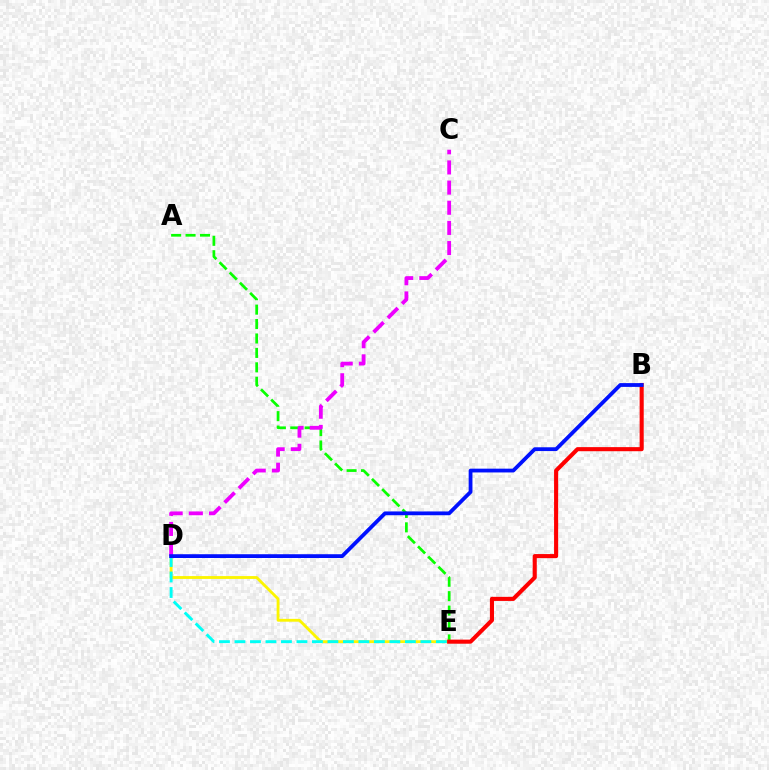{('A', 'E'): [{'color': '#08ff00', 'line_style': 'dashed', 'thickness': 1.96}], ('D', 'E'): [{'color': '#fcf500', 'line_style': 'solid', 'thickness': 2.04}, {'color': '#00fff6', 'line_style': 'dashed', 'thickness': 2.1}], ('B', 'E'): [{'color': '#ff0000', 'line_style': 'solid', 'thickness': 2.94}], ('C', 'D'): [{'color': '#ee00ff', 'line_style': 'dashed', 'thickness': 2.74}], ('B', 'D'): [{'color': '#0010ff', 'line_style': 'solid', 'thickness': 2.73}]}